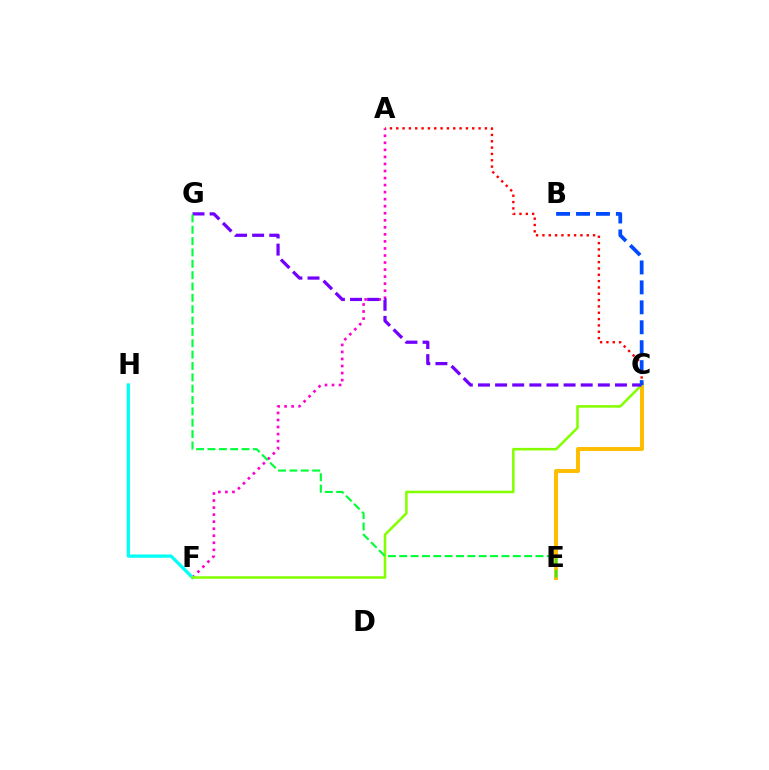{('A', 'F'): [{'color': '#ff00cf', 'line_style': 'dotted', 'thickness': 1.91}], ('C', 'E'): [{'color': '#ffbd00', 'line_style': 'solid', 'thickness': 2.85}], ('A', 'C'): [{'color': '#ff0000', 'line_style': 'dotted', 'thickness': 1.72}], ('F', 'H'): [{'color': '#00fff6', 'line_style': 'solid', 'thickness': 2.34}], ('C', 'F'): [{'color': '#84ff00', 'line_style': 'solid', 'thickness': 1.84}], ('C', 'G'): [{'color': '#7200ff', 'line_style': 'dashed', 'thickness': 2.33}], ('E', 'G'): [{'color': '#00ff39', 'line_style': 'dashed', 'thickness': 1.54}], ('B', 'C'): [{'color': '#004bff', 'line_style': 'dashed', 'thickness': 2.71}]}